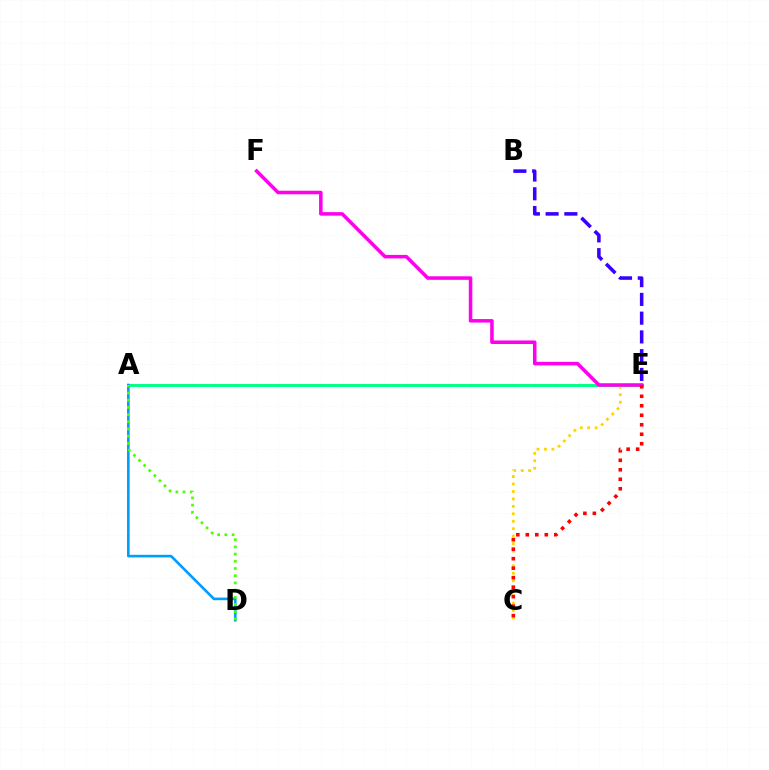{('A', 'E'): [{'color': '#00ff86', 'line_style': 'solid', 'thickness': 2.12}], ('A', 'D'): [{'color': '#009eff', 'line_style': 'solid', 'thickness': 1.9}, {'color': '#4fff00', 'line_style': 'dotted', 'thickness': 1.96}], ('C', 'E'): [{'color': '#ffd500', 'line_style': 'dotted', 'thickness': 2.02}, {'color': '#ff0000', 'line_style': 'dotted', 'thickness': 2.58}], ('B', 'E'): [{'color': '#3700ff', 'line_style': 'dashed', 'thickness': 2.55}], ('E', 'F'): [{'color': '#ff00ed', 'line_style': 'solid', 'thickness': 2.54}]}